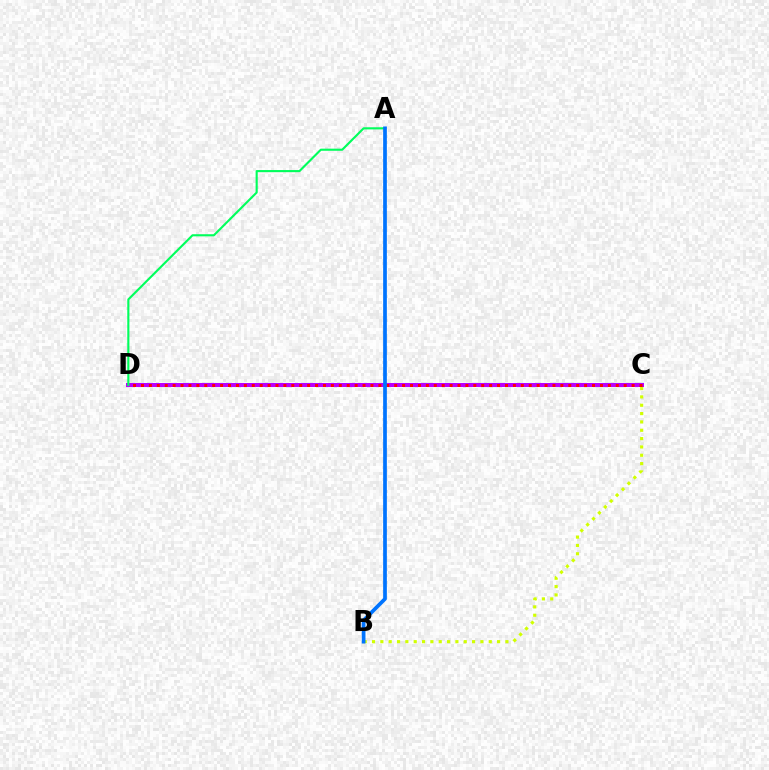{('C', 'D'): [{'color': '#b900ff', 'line_style': 'solid', 'thickness': 2.9}, {'color': '#ff0000', 'line_style': 'dotted', 'thickness': 2.15}], ('A', 'D'): [{'color': '#00ff5c', 'line_style': 'solid', 'thickness': 1.53}], ('B', 'C'): [{'color': '#d1ff00', 'line_style': 'dotted', 'thickness': 2.27}], ('A', 'B'): [{'color': '#0074ff', 'line_style': 'solid', 'thickness': 2.67}]}